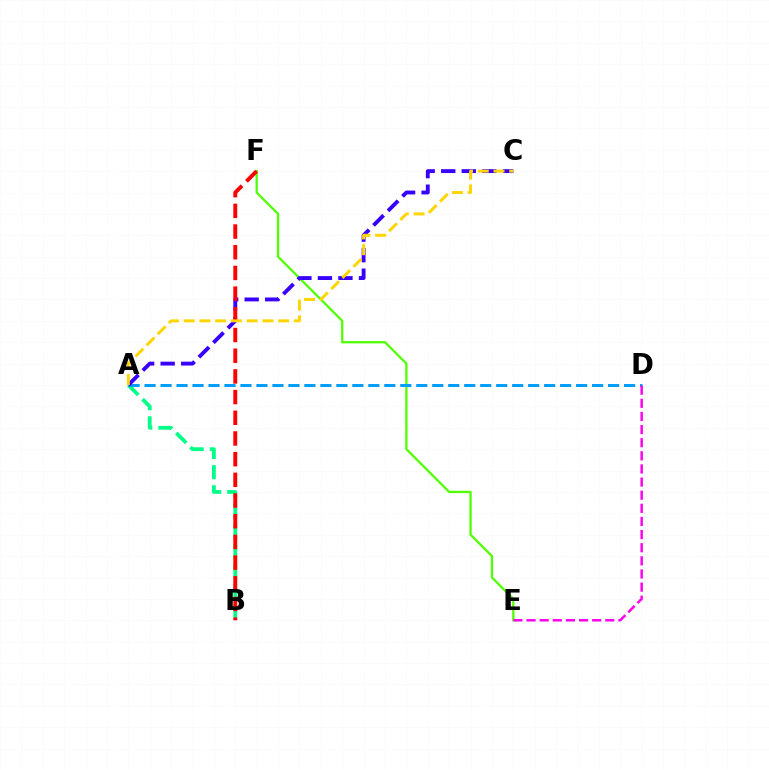{('A', 'B'): [{'color': '#00ff86', 'line_style': 'dashed', 'thickness': 2.73}], ('E', 'F'): [{'color': '#4fff00', 'line_style': 'solid', 'thickness': 1.64}], ('A', 'D'): [{'color': '#009eff', 'line_style': 'dashed', 'thickness': 2.17}], ('A', 'C'): [{'color': '#3700ff', 'line_style': 'dashed', 'thickness': 2.79}, {'color': '#ffd500', 'line_style': 'dashed', 'thickness': 2.14}], ('B', 'F'): [{'color': '#ff0000', 'line_style': 'dashed', 'thickness': 2.81}], ('D', 'E'): [{'color': '#ff00ed', 'line_style': 'dashed', 'thickness': 1.78}]}